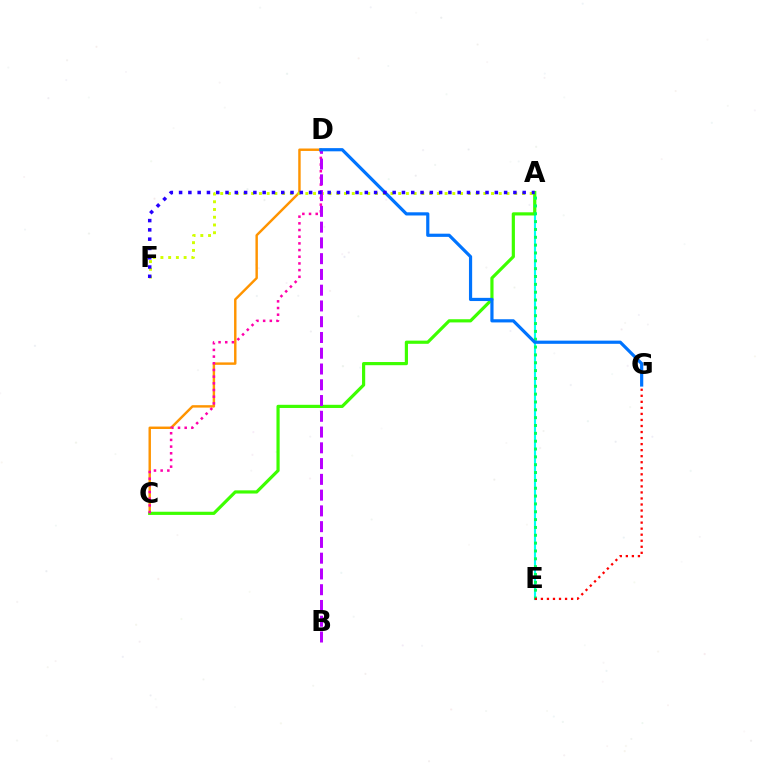{('A', 'E'): [{'color': '#00fff6', 'line_style': 'solid', 'thickness': 1.54}, {'color': '#00ff5c', 'line_style': 'dotted', 'thickness': 2.13}], ('C', 'D'): [{'color': '#ff9400', 'line_style': 'solid', 'thickness': 1.75}, {'color': '#ff00ac', 'line_style': 'dotted', 'thickness': 1.82}], ('A', 'C'): [{'color': '#3dff00', 'line_style': 'solid', 'thickness': 2.29}], ('A', 'F'): [{'color': '#d1ff00', 'line_style': 'dotted', 'thickness': 2.1}, {'color': '#2500ff', 'line_style': 'dotted', 'thickness': 2.52}], ('B', 'D'): [{'color': '#b900ff', 'line_style': 'dashed', 'thickness': 2.14}], ('D', 'G'): [{'color': '#0074ff', 'line_style': 'solid', 'thickness': 2.3}], ('E', 'G'): [{'color': '#ff0000', 'line_style': 'dotted', 'thickness': 1.64}]}